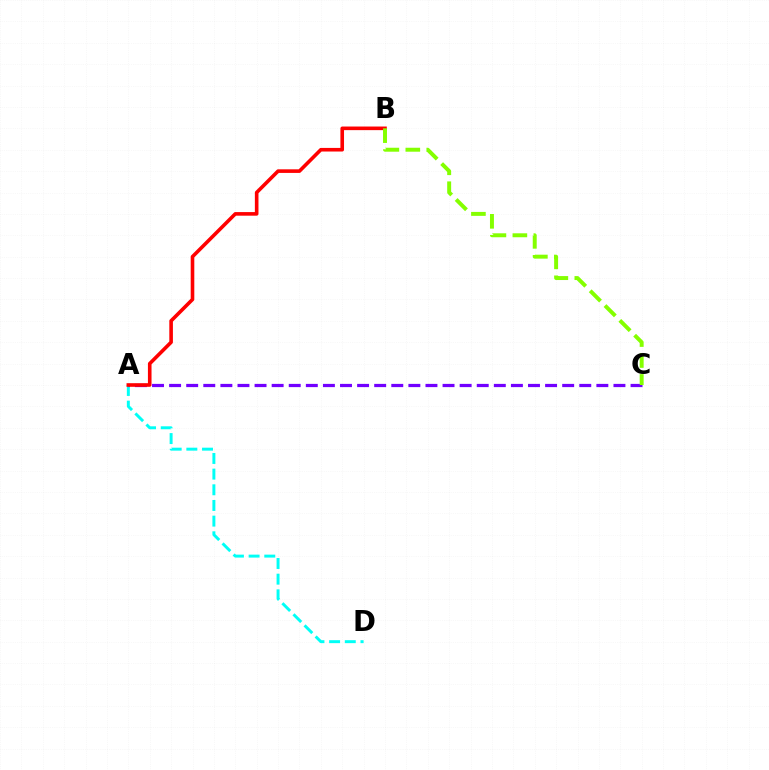{('A', 'D'): [{'color': '#00fff6', 'line_style': 'dashed', 'thickness': 2.13}], ('A', 'C'): [{'color': '#7200ff', 'line_style': 'dashed', 'thickness': 2.32}], ('A', 'B'): [{'color': '#ff0000', 'line_style': 'solid', 'thickness': 2.6}], ('B', 'C'): [{'color': '#84ff00', 'line_style': 'dashed', 'thickness': 2.85}]}